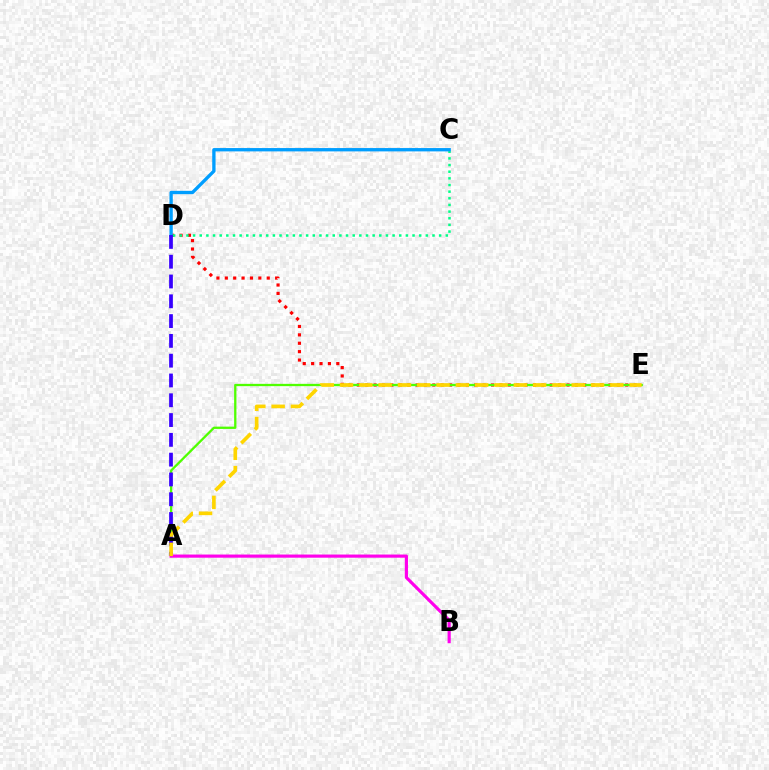{('D', 'E'): [{'color': '#ff0000', 'line_style': 'dotted', 'thickness': 2.28}], ('C', 'D'): [{'color': '#00ff86', 'line_style': 'dotted', 'thickness': 1.81}, {'color': '#009eff', 'line_style': 'solid', 'thickness': 2.4}], ('A', 'E'): [{'color': '#4fff00', 'line_style': 'solid', 'thickness': 1.65}, {'color': '#ffd500', 'line_style': 'dashed', 'thickness': 2.62}], ('A', 'D'): [{'color': '#3700ff', 'line_style': 'dashed', 'thickness': 2.69}], ('A', 'B'): [{'color': '#ff00ed', 'line_style': 'solid', 'thickness': 2.27}]}